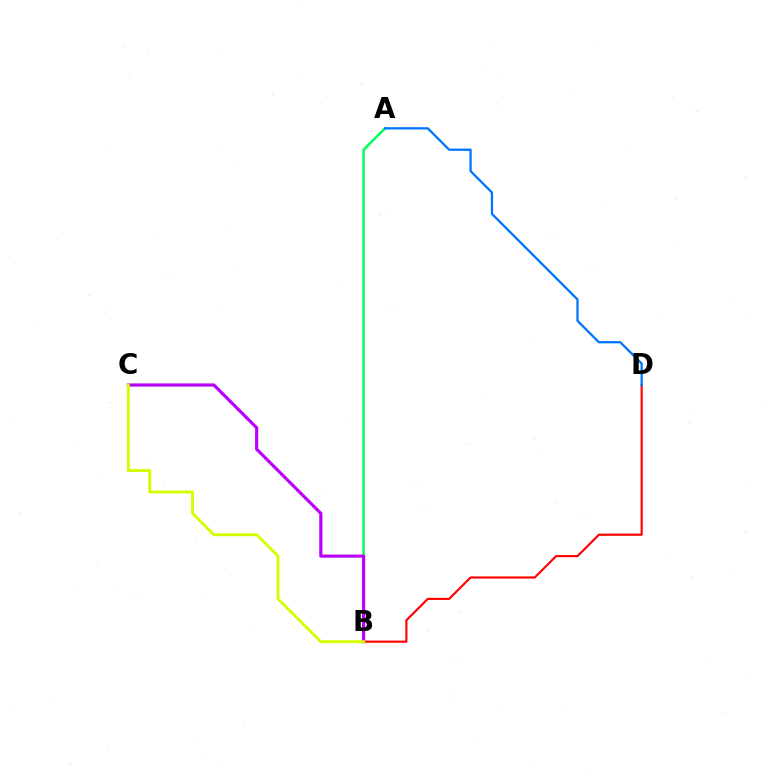{('A', 'B'): [{'color': '#00ff5c', 'line_style': 'solid', 'thickness': 1.82}], ('B', 'C'): [{'color': '#b900ff', 'line_style': 'solid', 'thickness': 2.28}, {'color': '#d1ff00', 'line_style': 'solid', 'thickness': 2.07}], ('B', 'D'): [{'color': '#ff0000', 'line_style': 'solid', 'thickness': 1.54}], ('A', 'D'): [{'color': '#0074ff', 'line_style': 'solid', 'thickness': 1.64}]}